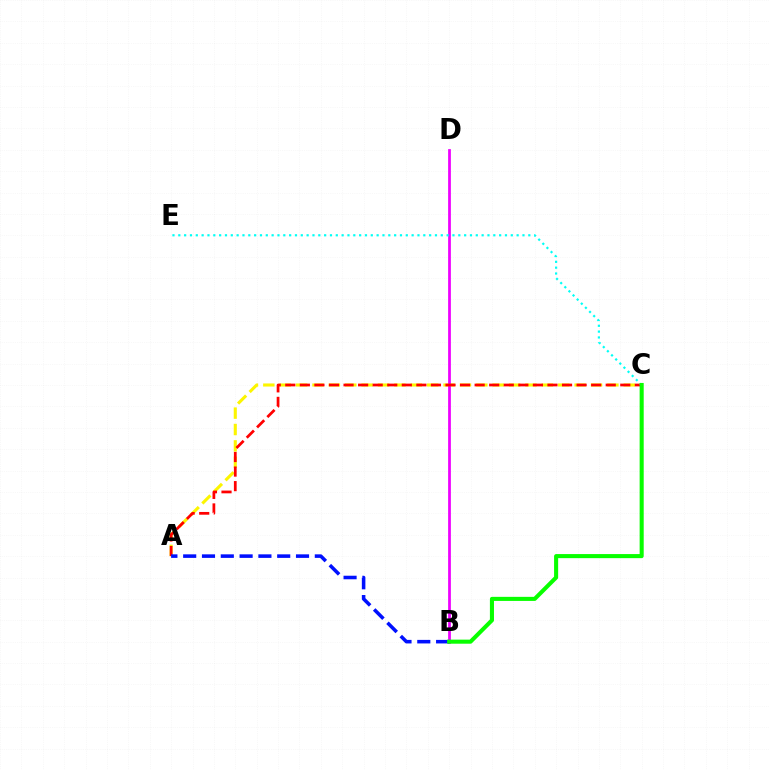{('A', 'C'): [{'color': '#fcf500', 'line_style': 'dashed', 'thickness': 2.23}, {'color': '#ff0000', 'line_style': 'dashed', 'thickness': 1.98}], ('B', 'D'): [{'color': '#ee00ff', 'line_style': 'solid', 'thickness': 1.99}], ('A', 'B'): [{'color': '#0010ff', 'line_style': 'dashed', 'thickness': 2.55}], ('C', 'E'): [{'color': '#00fff6', 'line_style': 'dotted', 'thickness': 1.58}], ('B', 'C'): [{'color': '#08ff00', 'line_style': 'solid', 'thickness': 2.93}]}